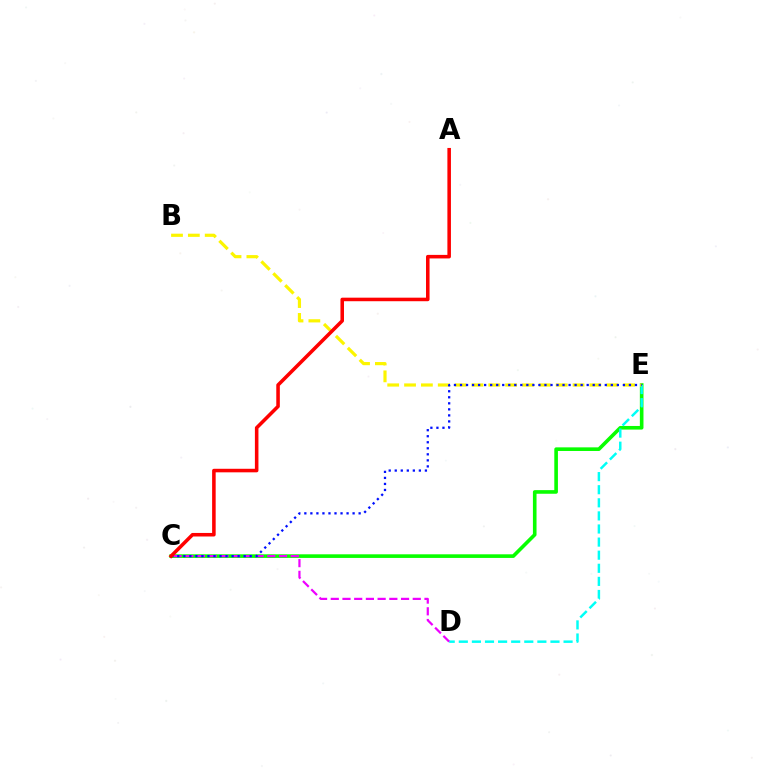{('C', 'E'): [{'color': '#08ff00', 'line_style': 'solid', 'thickness': 2.61}, {'color': '#0010ff', 'line_style': 'dotted', 'thickness': 1.64}], ('D', 'E'): [{'color': '#00fff6', 'line_style': 'dashed', 'thickness': 1.78}], ('C', 'D'): [{'color': '#ee00ff', 'line_style': 'dashed', 'thickness': 1.59}], ('B', 'E'): [{'color': '#fcf500', 'line_style': 'dashed', 'thickness': 2.29}], ('A', 'C'): [{'color': '#ff0000', 'line_style': 'solid', 'thickness': 2.55}]}